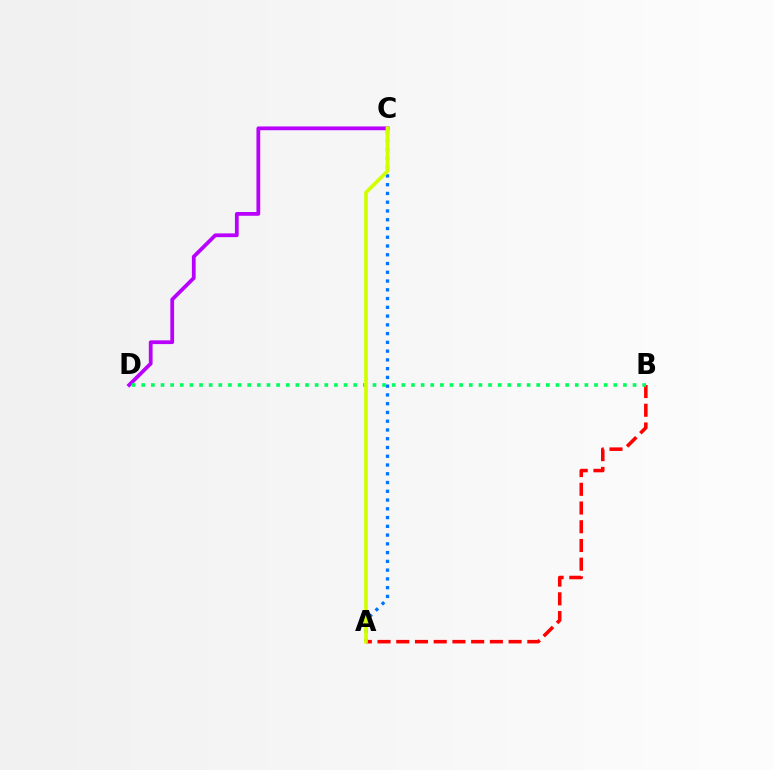{('C', 'D'): [{'color': '#b900ff', 'line_style': 'solid', 'thickness': 2.71}], ('A', 'B'): [{'color': '#ff0000', 'line_style': 'dashed', 'thickness': 2.54}], ('A', 'C'): [{'color': '#0074ff', 'line_style': 'dotted', 'thickness': 2.38}, {'color': '#d1ff00', 'line_style': 'solid', 'thickness': 2.64}], ('B', 'D'): [{'color': '#00ff5c', 'line_style': 'dotted', 'thickness': 2.62}]}